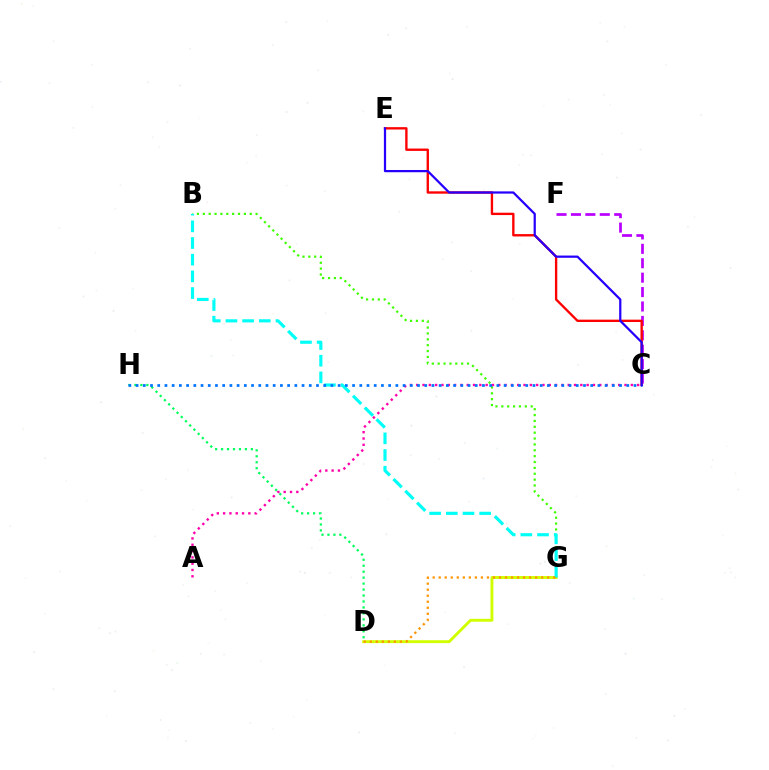{('C', 'F'): [{'color': '#b900ff', 'line_style': 'dashed', 'thickness': 1.96}], ('D', 'H'): [{'color': '#00ff5c', 'line_style': 'dotted', 'thickness': 1.62}], ('D', 'G'): [{'color': '#d1ff00', 'line_style': 'solid', 'thickness': 2.09}, {'color': '#ff9400', 'line_style': 'dotted', 'thickness': 1.64}], ('B', 'G'): [{'color': '#3dff00', 'line_style': 'dotted', 'thickness': 1.59}, {'color': '#00fff6', 'line_style': 'dashed', 'thickness': 2.27}], ('C', 'E'): [{'color': '#ff0000', 'line_style': 'solid', 'thickness': 1.7}, {'color': '#2500ff', 'line_style': 'solid', 'thickness': 1.61}], ('A', 'C'): [{'color': '#ff00ac', 'line_style': 'dotted', 'thickness': 1.71}], ('C', 'H'): [{'color': '#0074ff', 'line_style': 'dotted', 'thickness': 1.96}]}